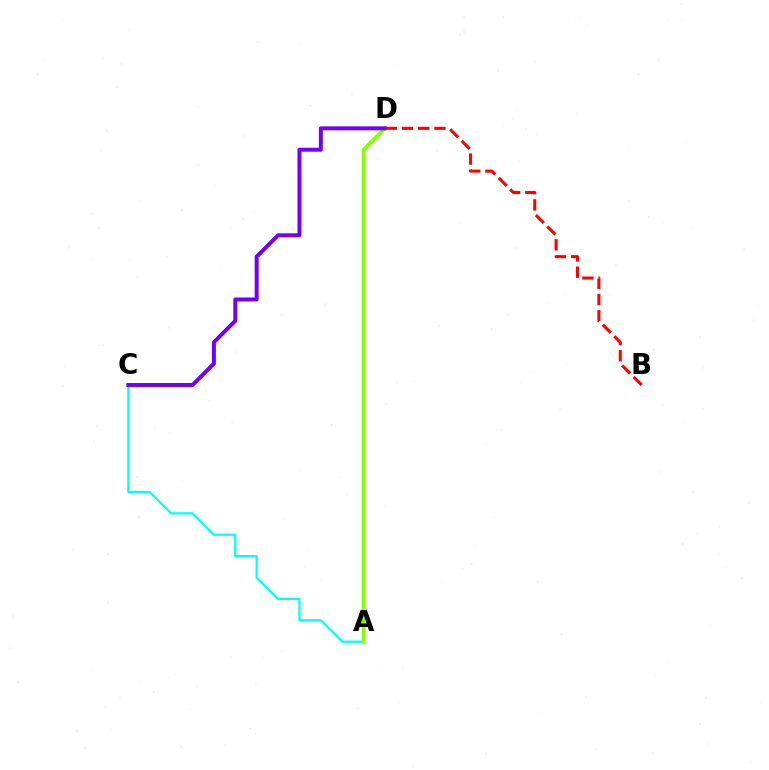{('A', 'C'): [{'color': '#00fff6', 'line_style': 'solid', 'thickness': 1.6}], ('A', 'D'): [{'color': '#84ff00', 'line_style': 'solid', 'thickness': 2.74}], ('C', 'D'): [{'color': '#7200ff', 'line_style': 'solid', 'thickness': 2.86}], ('B', 'D'): [{'color': '#ff0000', 'line_style': 'dashed', 'thickness': 2.21}]}